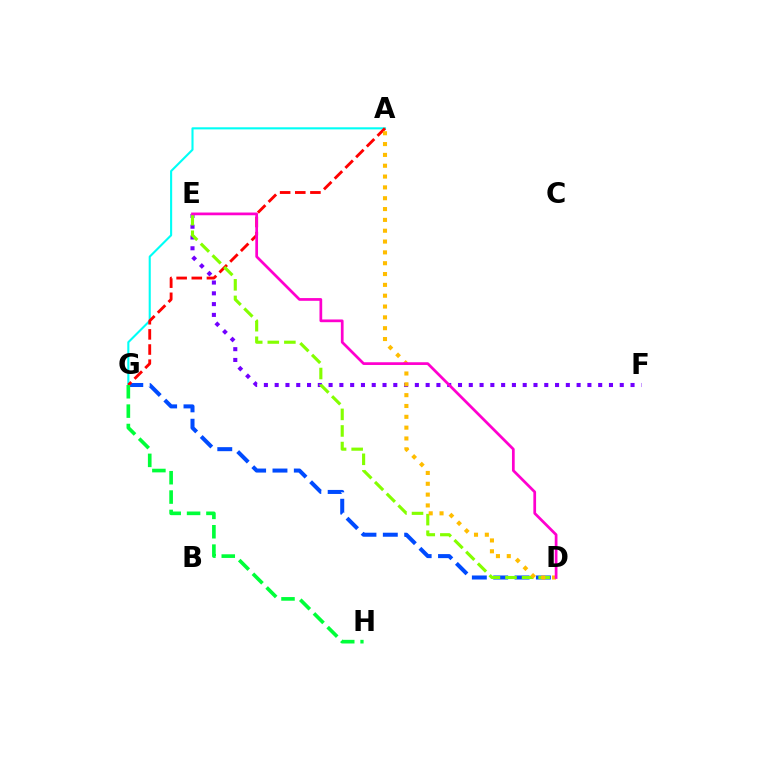{('A', 'G'): [{'color': '#00fff6', 'line_style': 'solid', 'thickness': 1.51}, {'color': '#ff0000', 'line_style': 'dashed', 'thickness': 2.06}], ('E', 'F'): [{'color': '#7200ff', 'line_style': 'dotted', 'thickness': 2.93}], ('D', 'G'): [{'color': '#004bff', 'line_style': 'dashed', 'thickness': 2.9}], ('D', 'E'): [{'color': '#84ff00', 'line_style': 'dashed', 'thickness': 2.25}, {'color': '#ff00cf', 'line_style': 'solid', 'thickness': 1.96}], ('A', 'D'): [{'color': '#ffbd00', 'line_style': 'dotted', 'thickness': 2.94}], ('G', 'H'): [{'color': '#00ff39', 'line_style': 'dashed', 'thickness': 2.63}]}